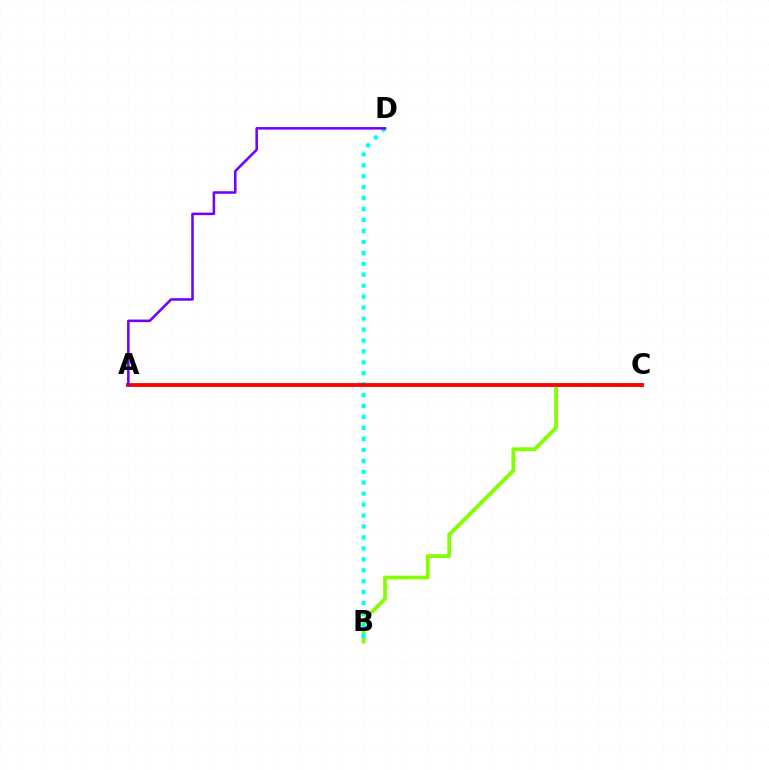{('B', 'C'): [{'color': '#84ff00', 'line_style': 'solid', 'thickness': 2.7}], ('B', 'D'): [{'color': '#00fff6', 'line_style': 'dotted', 'thickness': 2.97}], ('A', 'C'): [{'color': '#ff0000', 'line_style': 'solid', 'thickness': 2.75}], ('A', 'D'): [{'color': '#7200ff', 'line_style': 'solid', 'thickness': 1.83}]}